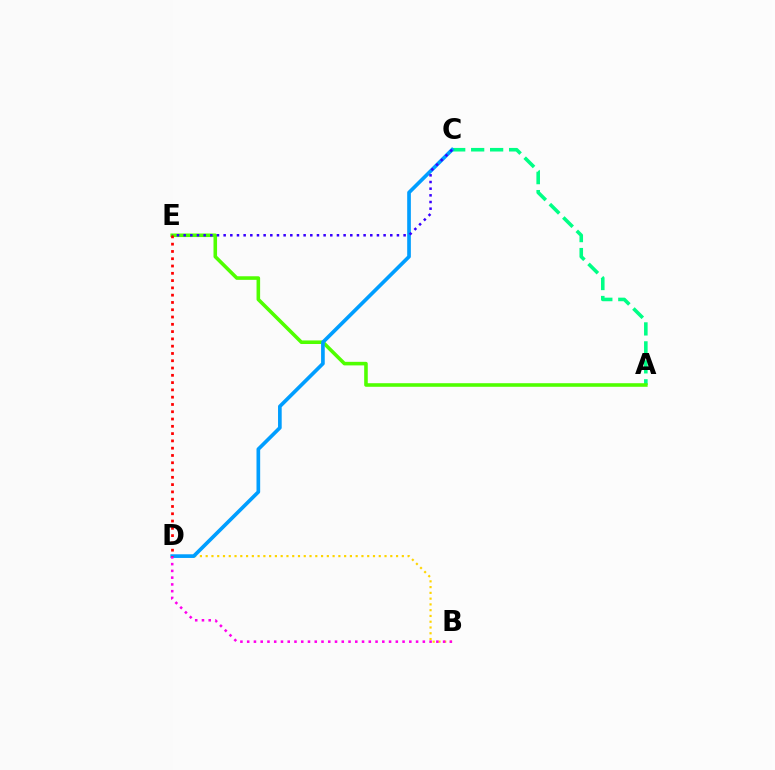{('A', 'C'): [{'color': '#00ff86', 'line_style': 'dashed', 'thickness': 2.58}], ('A', 'E'): [{'color': '#4fff00', 'line_style': 'solid', 'thickness': 2.57}], ('B', 'D'): [{'color': '#ffd500', 'line_style': 'dotted', 'thickness': 1.57}, {'color': '#ff00ed', 'line_style': 'dotted', 'thickness': 1.84}], ('C', 'D'): [{'color': '#009eff', 'line_style': 'solid', 'thickness': 2.64}], ('C', 'E'): [{'color': '#3700ff', 'line_style': 'dotted', 'thickness': 1.81}], ('D', 'E'): [{'color': '#ff0000', 'line_style': 'dotted', 'thickness': 1.98}]}